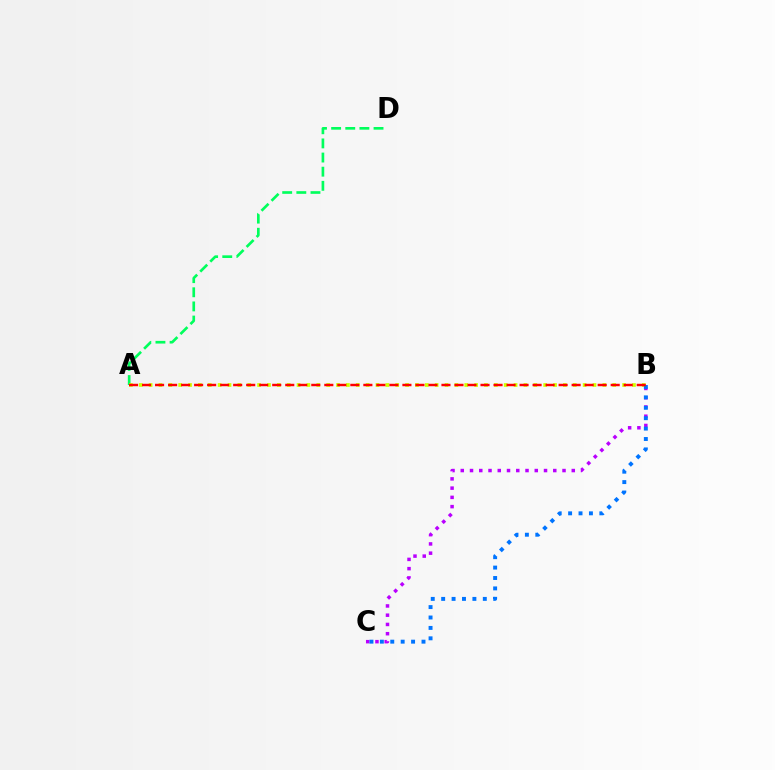{('B', 'C'): [{'color': '#b900ff', 'line_style': 'dotted', 'thickness': 2.51}, {'color': '#0074ff', 'line_style': 'dotted', 'thickness': 2.83}], ('A', 'D'): [{'color': '#00ff5c', 'line_style': 'dashed', 'thickness': 1.92}], ('A', 'B'): [{'color': '#d1ff00', 'line_style': 'dotted', 'thickness': 2.68}, {'color': '#ff0000', 'line_style': 'dashed', 'thickness': 1.77}]}